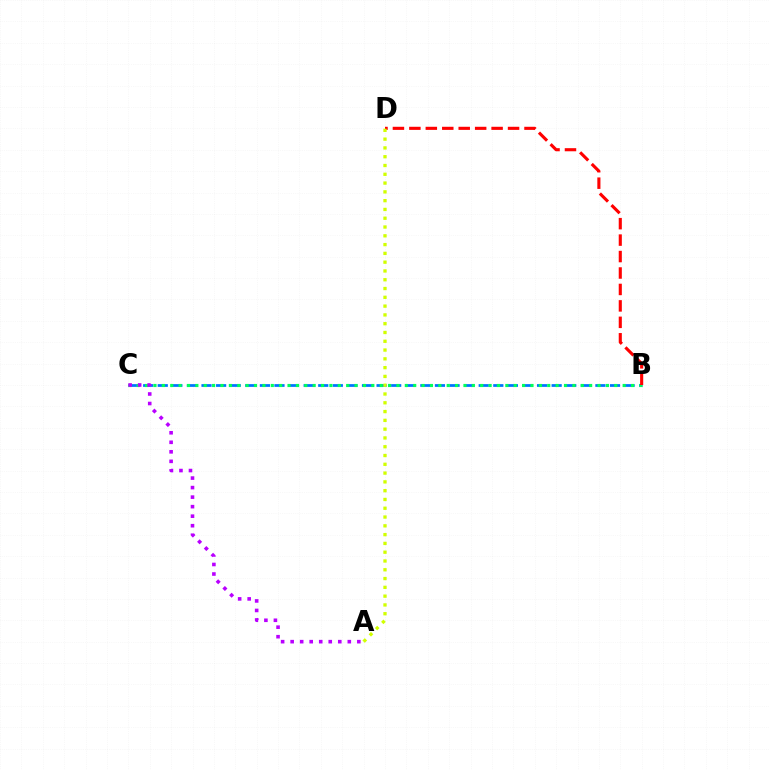{('B', 'C'): [{'color': '#0074ff', 'line_style': 'dashed', 'thickness': 1.98}, {'color': '#00ff5c', 'line_style': 'dotted', 'thickness': 2.28}], ('B', 'D'): [{'color': '#ff0000', 'line_style': 'dashed', 'thickness': 2.23}], ('A', 'C'): [{'color': '#b900ff', 'line_style': 'dotted', 'thickness': 2.59}], ('A', 'D'): [{'color': '#d1ff00', 'line_style': 'dotted', 'thickness': 2.39}]}